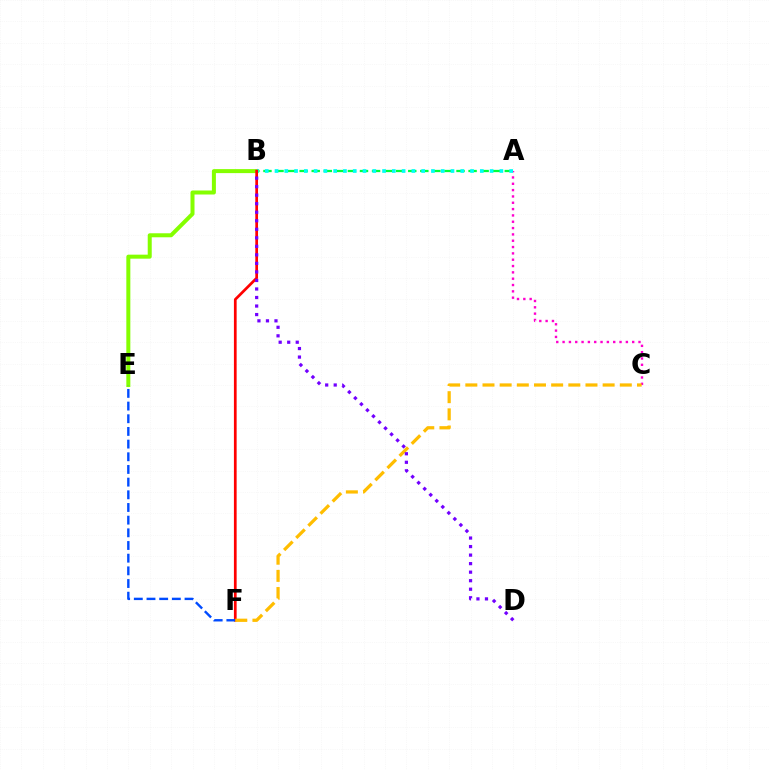{('A', 'B'): [{'color': '#00ff39', 'line_style': 'dashed', 'thickness': 1.64}, {'color': '#00fff6', 'line_style': 'dotted', 'thickness': 2.66}], ('A', 'C'): [{'color': '#ff00cf', 'line_style': 'dotted', 'thickness': 1.72}], ('B', 'E'): [{'color': '#84ff00', 'line_style': 'solid', 'thickness': 2.88}], ('B', 'F'): [{'color': '#ff0000', 'line_style': 'solid', 'thickness': 1.96}], ('E', 'F'): [{'color': '#004bff', 'line_style': 'dashed', 'thickness': 1.72}], ('C', 'F'): [{'color': '#ffbd00', 'line_style': 'dashed', 'thickness': 2.33}], ('B', 'D'): [{'color': '#7200ff', 'line_style': 'dotted', 'thickness': 2.32}]}